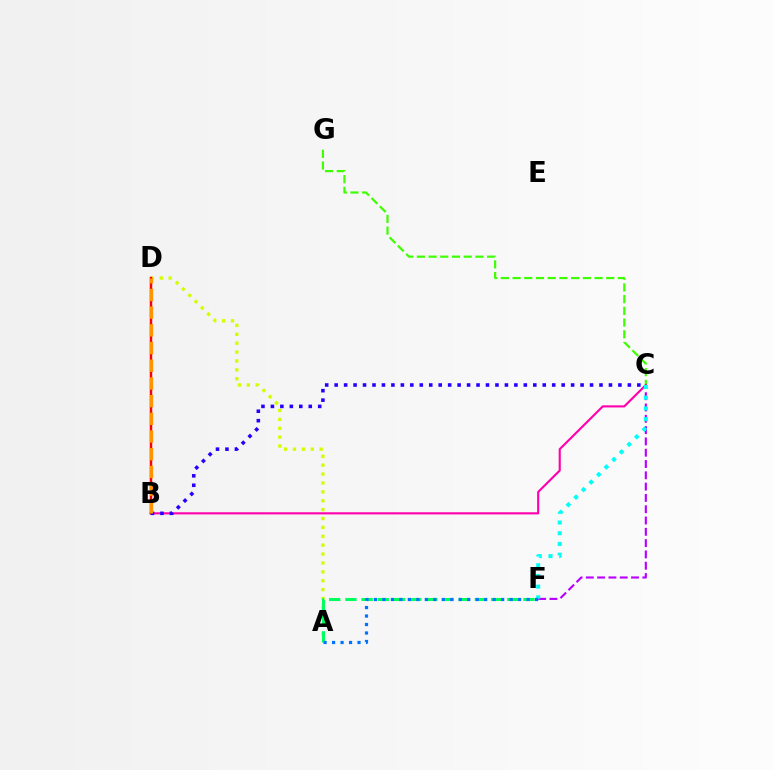{('A', 'D'): [{'color': '#d1ff00', 'line_style': 'dotted', 'thickness': 2.41}], ('C', 'G'): [{'color': '#3dff00', 'line_style': 'dashed', 'thickness': 1.59}], ('A', 'F'): [{'color': '#00ff5c', 'line_style': 'dashed', 'thickness': 2.2}, {'color': '#0074ff', 'line_style': 'dotted', 'thickness': 2.3}], ('B', 'C'): [{'color': '#ff00ac', 'line_style': 'solid', 'thickness': 1.53}, {'color': '#2500ff', 'line_style': 'dotted', 'thickness': 2.57}], ('B', 'D'): [{'color': '#ff0000', 'line_style': 'solid', 'thickness': 1.78}, {'color': '#ff9400', 'line_style': 'dashed', 'thickness': 2.4}], ('C', 'F'): [{'color': '#b900ff', 'line_style': 'dashed', 'thickness': 1.54}, {'color': '#00fff6', 'line_style': 'dotted', 'thickness': 2.91}]}